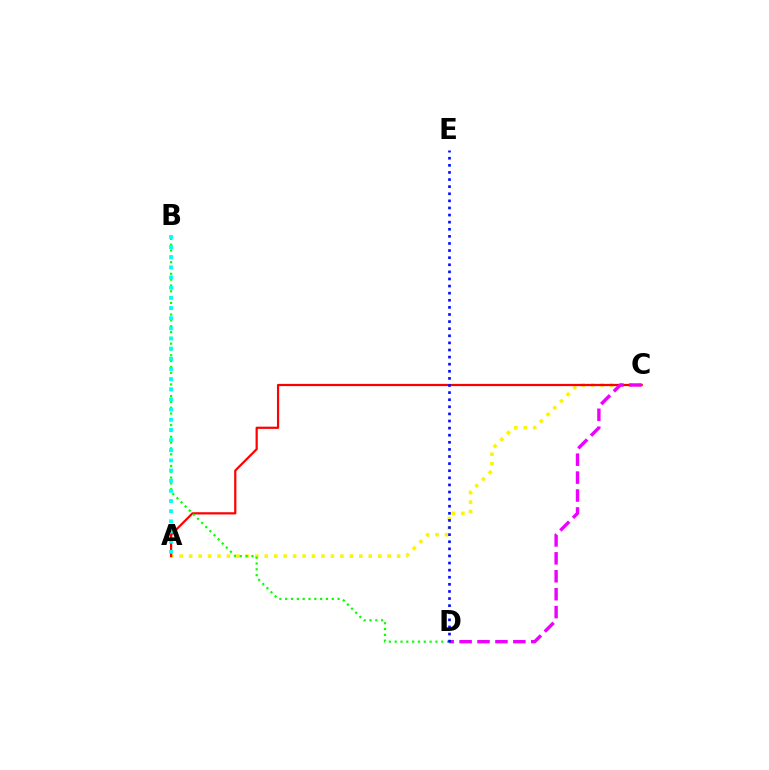{('A', 'C'): [{'color': '#fcf500', 'line_style': 'dotted', 'thickness': 2.57}, {'color': '#ff0000', 'line_style': 'solid', 'thickness': 1.6}], ('B', 'D'): [{'color': '#08ff00', 'line_style': 'dotted', 'thickness': 1.58}], ('C', 'D'): [{'color': '#ee00ff', 'line_style': 'dashed', 'thickness': 2.43}], ('D', 'E'): [{'color': '#0010ff', 'line_style': 'dotted', 'thickness': 1.93}], ('A', 'B'): [{'color': '#00fff6', 'line_style': 'dotted', 'thickness': 2.76}]}